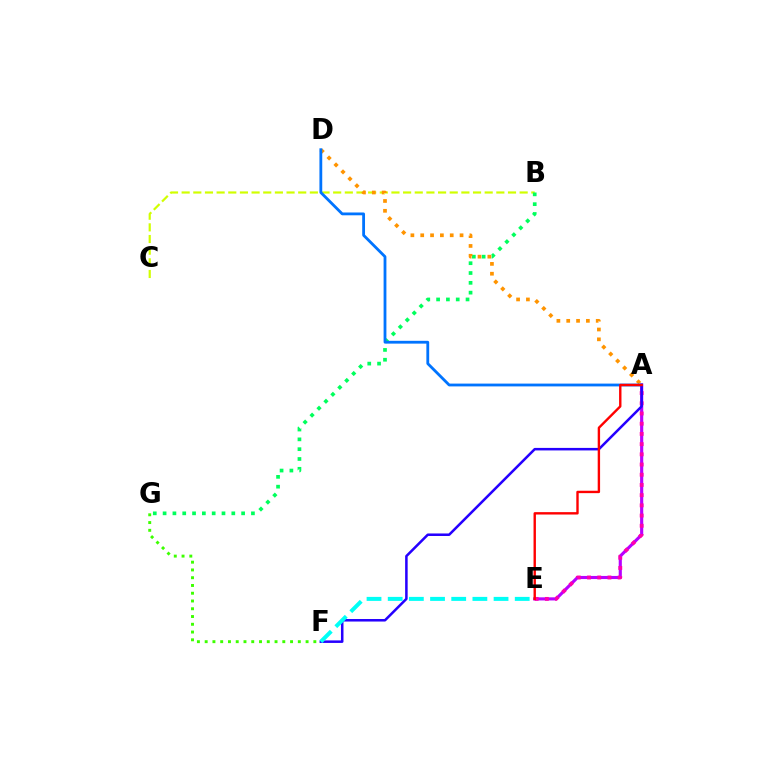{('B', 'C'): [{'color': '#d1ff00', 'line_style': 'dashed', 'thickness': 1.58}], ('A', 'E'): [{'color': '#b900ff', 'line_style': 'solid', 'thickness': 2.25}, {'color': '#ff00ac', 'line_style': 'dotted', 'thickness': 2.77}, {'color': '#ff0000', 'line_style': 'solid', 'thickness': 1.72}], ('B', 'G'): [{'color': '#00ff5c', 'line_style': 'dotted', 'thickness': 2.67}], ('A', 'D'): [{'color': '#ff9400', 'line_style': 'dotted', 'thickness': 2.67}, {'color': '#0074ff', 'line_style': 'solid', 'thickness': 2.02}], ('F', 'G'): [{'color': '#3dff00', 'line_style': 'dotted', 'thickness': 2.11}], ('A', 'F'): [{'color': '#2500ff', 'line_style': 'solid', 'thickness': 1.82}], ('E', 'F'): [{'color': '#00fff6', 'line_style': 'dashed', 'thickness': 2.88}]}